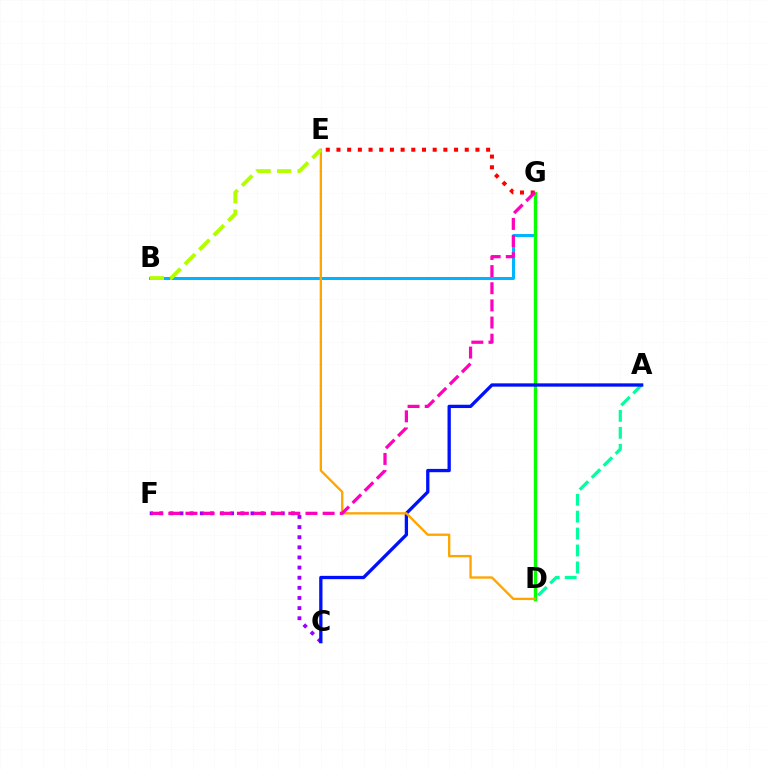{('B', 'G'): [{'color': '#00b5ff', 'line_style': 'solid', 'thickness': 2.16}], ('C', 'F'): [{'color': '#9b00ff', 'line_style': 'dotted', 'thickness': 2.75}], ('A', 'D'): [{'color': '#00ff9d', 'line_style': 'dashed', 'thickness': 2.3}], ('D', 'G'): [{'color': '#08ff00', 'line_style': 'solid', 'thickness': 2.42}], ('A', 'C'): [{'color': '#0010ff', 'line_style': 'solid', 'thickness': 2.38}], ('E', 'G'): [{'color': '#ff0000', 'line_style': 'dotted', 'thickness': 2.9}], ('D', 'E'): [{'color': '#ffa500', 'line_style': 'solid', 'thickness': 1.69}], ('F', 'G'): [{'color': '#ff00bd', 'line_style': 'dashed', 'thickness': 2.33}], ('B', 'E'): [{'color': '#b3ff00', 'line_style': 'dashed', 'thickness': 2.78}]}